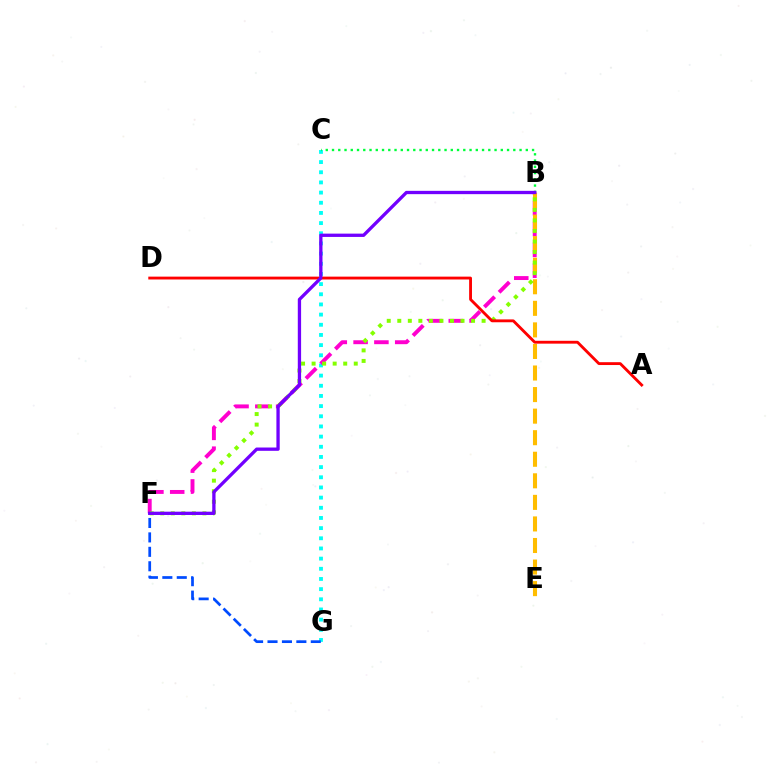{('C', 'G'): [{'color': '#00fff6', 'line_style': 'dotted', 'thickness': 2.76}], ('B', 'C'): [{'color': '#00ff39', 'line_style': 'dotted', 'thickness': 1.7}], ('B', 'F'): [{'color': '#ff00cf', 'line_style': 'dashed', 'thickness': 2.83}, {'color': '#84ff00', 'line_style': 'dotted', 'thickness': 2.86}, {'color': '#7200ff', 'line_style': 'solid', 'thickness': 2.38}], ('B', 'E'): [{'color': '#ffbd00', 'line_style': 'dashed', 'thickness': 2.93}], ('F', 'G'): [{'color': '#004bff', 'line_style': 'dashed', 'thickness': 1.96}], ('A', 'D'): [{'color': '#ff0000', 'line_style': 'solid', 'thickness': 2.05}]}